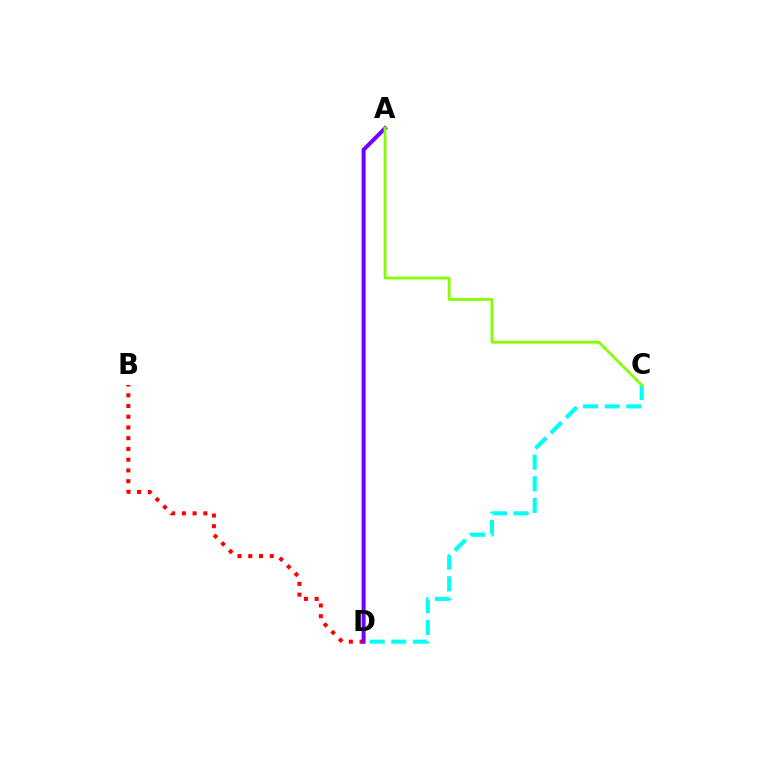{('B', 'D'): [{'color': '#ff0000', 'line_style': 'dotted', 'thickness': 2.92}], ('C', 'D'): [{'color': '#00fff6', 'line_style': 'dashed', 'thickness': 2.94}], ('A', 'D'): [{'color': '#7200ff', 'line_style': 'solid', 'thickness': 2.88}], ('A', 'C'): [{'color': '#84ff00', 'line_style': 'solid', 'thickness': 2.01}]}